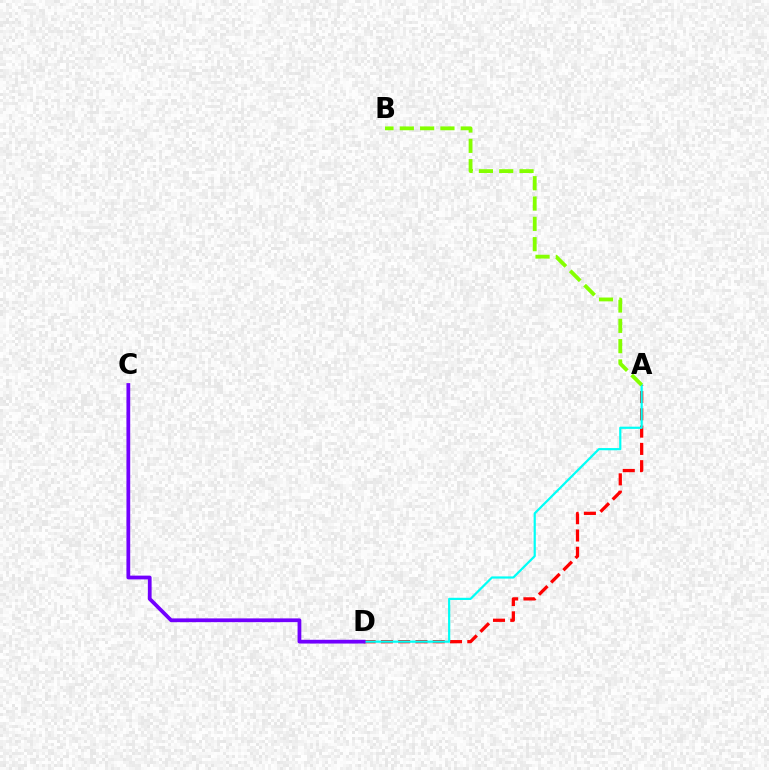{('A', 'D'): [{'color': '#ff0000', 'line_style': 'dashed', 'thickness': 2.35}, {'color': '#00fff6', 'line_style': 'solid', 'thickness': 1.59}], ('C', 'D'): [{'color': '#7200ff', 'line_style': 'solid', 'thickness': 2.71}], ('A', 'B'): [{'color': '#84ff00', 'line_style': 'dashed', 'thickness': 2.76}]}